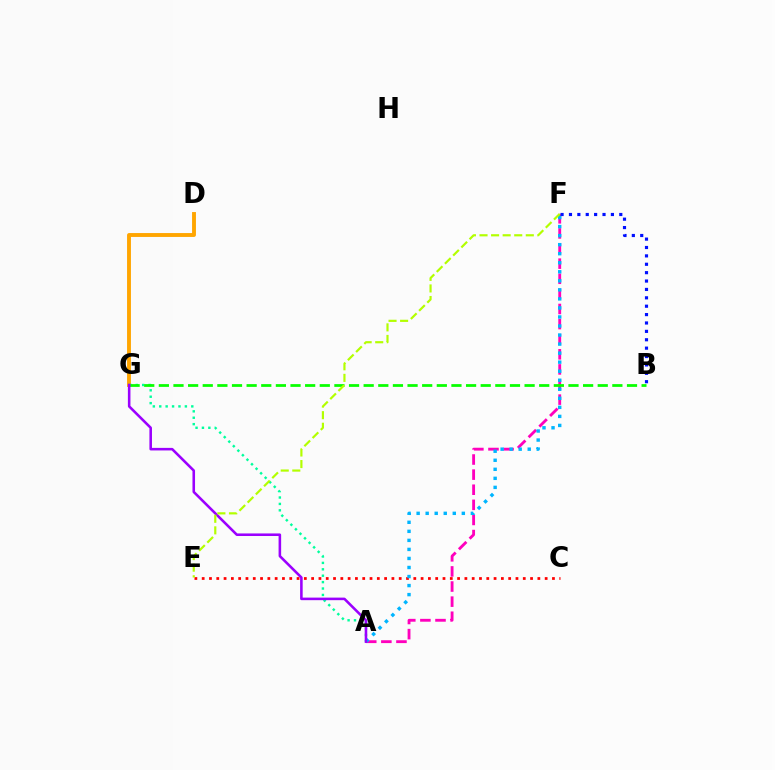{('D', 'G'): [{'color': '#ffa500', 'line_style': 'solid', 'thickness': 2.8}], ('A', 'F'): [{'color': '#ff00bd', 'line_style': 'dashed', 'thickness': 2.05}, {'color': '#00b5ff', 'line_style': 'dotted', 'thickness': 2.46}], ('A', 'G'): [{'color': '#00ff9d', 'line_style': 'dotted', 'thickness': 1.74}, {'color': '#9b00ff', 'line_style': 'solid', 'thickness': 1.85}], ('C', 'E'): [{'color': '#ff0000', 'line_style': 'dotted', 'thickness': 1.98}], ('B', 'F'): [{'color': '#0010ff', 'line_style': 'dotted', 'thickness': 2.28}], ('B', 'G'): [{'color': '#08ff00', 'line_style': 'dashed', 'thickness': 1.99}], ('E', 'F'): [{'color': '#b3ff00', 'line_style': 'dashed', 'thickness': 1.57}]}